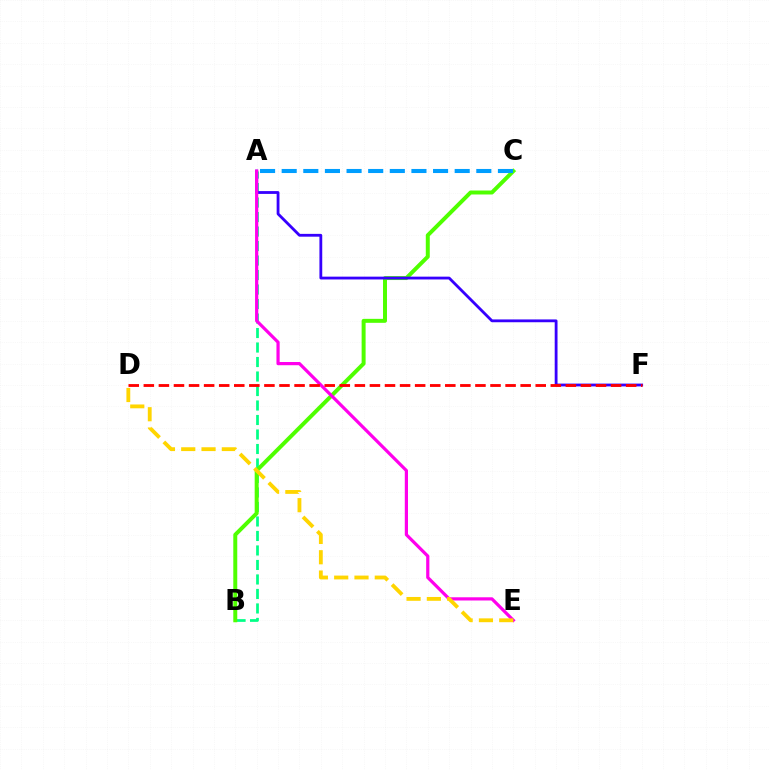{('A', 'B'): [{'color': '#00ff86', 'line_style': 'dashed', 'thickness': 1.97}], ('B', 'C'): [{'color': '#4fff00', 'line_style': 'solid', 'thickness': 2.86}], ('A', 'F'): [{'color': '#3700ff', 'line_style': 'solid', 'thickness': 2.03}], ('A', 'E'): [{'color': '#ff00ed', 'line_style': 'solid', 'thickness': 2.31}], ('A', 'C'): [{'color': '#009eff', 'line_style': 'dashed', 'thickness': 2.94}], ('D', 'E'): [{'color': '#ffd500', 'line_style': 'dashed', 'thickness': 2.76}], ('D', 'F'): [{'color': '#ff0000', 'line_style': 'dashed', 'thickness': 2.05}]}